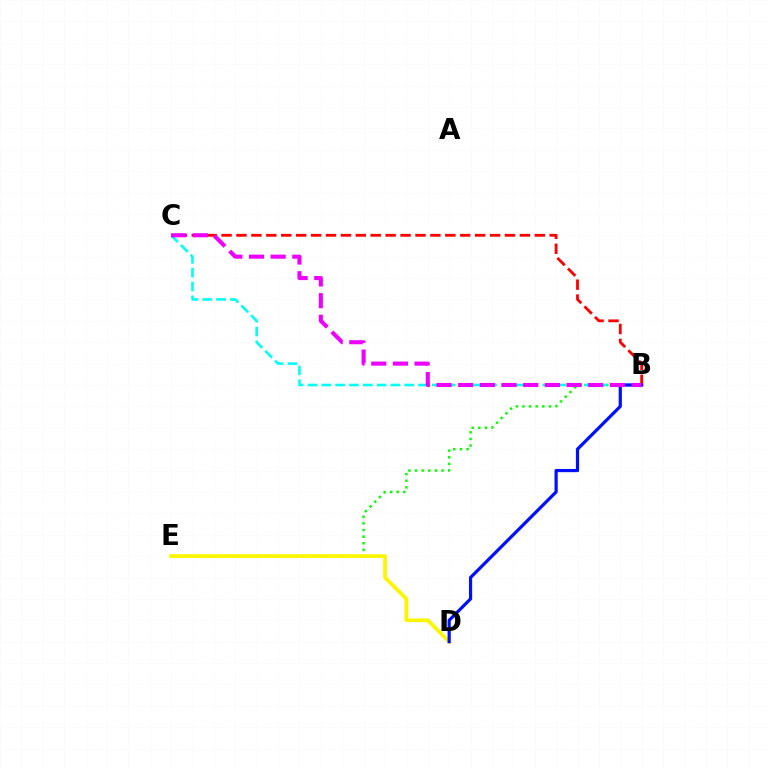{('B', 'C'): [{'color': '#ff0000', 'line_style': 'dashed', 'thickness': 2.03}, {'color': '#00fff6', 'line_style': 'dashed', 'thickness': 1.88}, {'color': '#ee00ff', 'line_style': 'dashed', 'thickness': 2.94}], ('B', 'E'): [{'color': '#08ff00', 'line_style': 'dotted', 'thickness': 1.8}], ('D', 'E'): [{'color': '#fcf500', 'line_style': 'solid', 'thickness': 2.68}], ('B', 'D'): [{'color': '#0010ff', 'line_style': 'solid', 'thickness': 2.3}]}